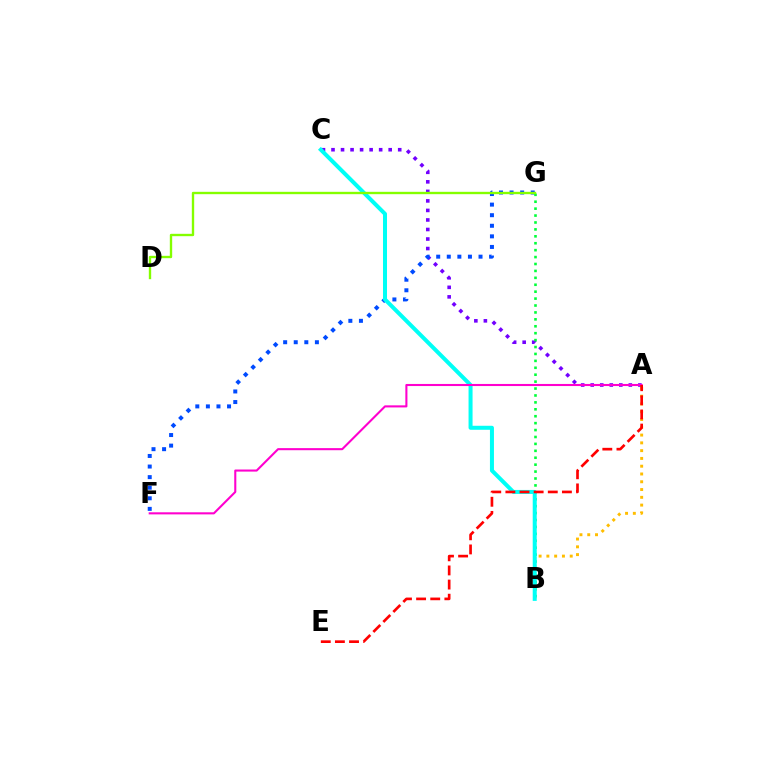{('A', 'C'): [{'color': '#7200ff', 'line_style': 'dotted', 'thickness': 2.59}], ('F', 'G'): [{'color': '#004bff', 'line_style': 'dotted', 'thickness': 2.87}], ('B', 'G'): [{'color': '#00ff39', 'line_style': 'dotted', 'thickness': 1.88}], ('A', 'B'): [{'color': '#ffbd00', 'line_style': 'dotted', 'thickness': 2.11}], ('B', 'C'): [{'color': '#00fff6', 'line_style': 'solid', 'thickness': 2.89}], ('A', 'F'): [{'color': '#ff00cf', 'line_style': 'solid', 'thickness': 1.5}], ('A', 'E'): [{'color': '#ff0000', 'line_style': 'dashed', 'thickness': 1.92}], ('D', 'G'): [{'color': '#84ff00', 'line_style': 'solid', 'thickness': 1.7}]}